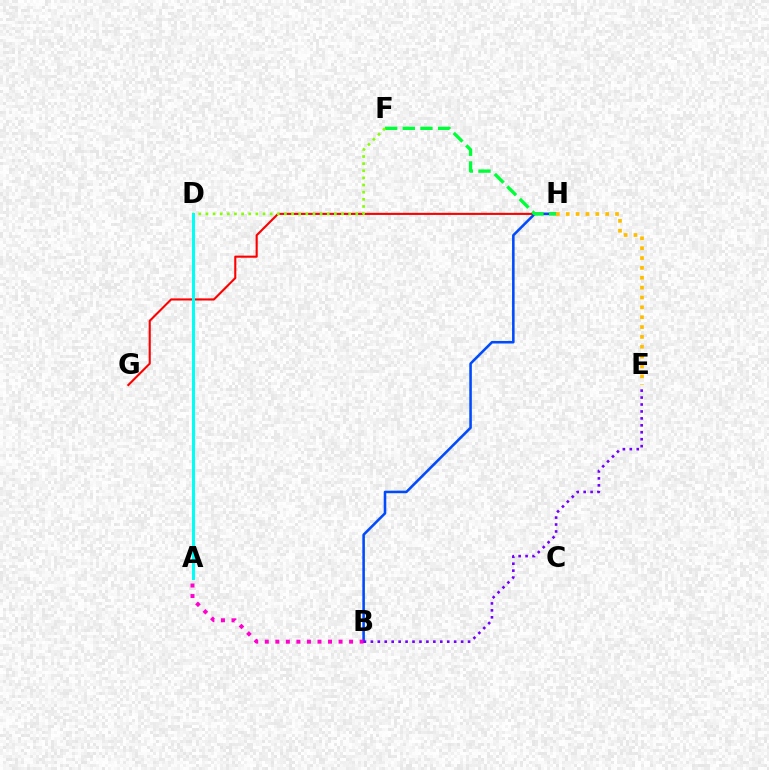{('G', 'H'): [{'color': '#ff0000', 'line_style': 'solid', 'thickness': 1.51}], ('B', 'H'): [{'color': '#004bff', 'line_style': 'solid', 'thickness': 1.85}], ('F', 'H'): [{'color': '#00ff39', 'line_style': 'dashed', 'thickness': 2.4}], ('D', 'F'): [{'color': '#84ff00', 'line_style': 'dotted', 'thickness': 1.94}], ('A', 'B'): [{'color': '#ff00cf', 'line_style': 'dotted', 'thickness': 2.86}], ('B', 'E'): [{'color': '#7200ff', 'line_style': 'dotted', 'thickness': 1.89}], ('A', 'D'): [{'color': '#00fff6', 'line_style': 'solid', 'thickness': 2.17}], ('E', 'H'): [{'color': '#ffbd00', 'line_style': 'dotted', 'thickness': 2.68}]}